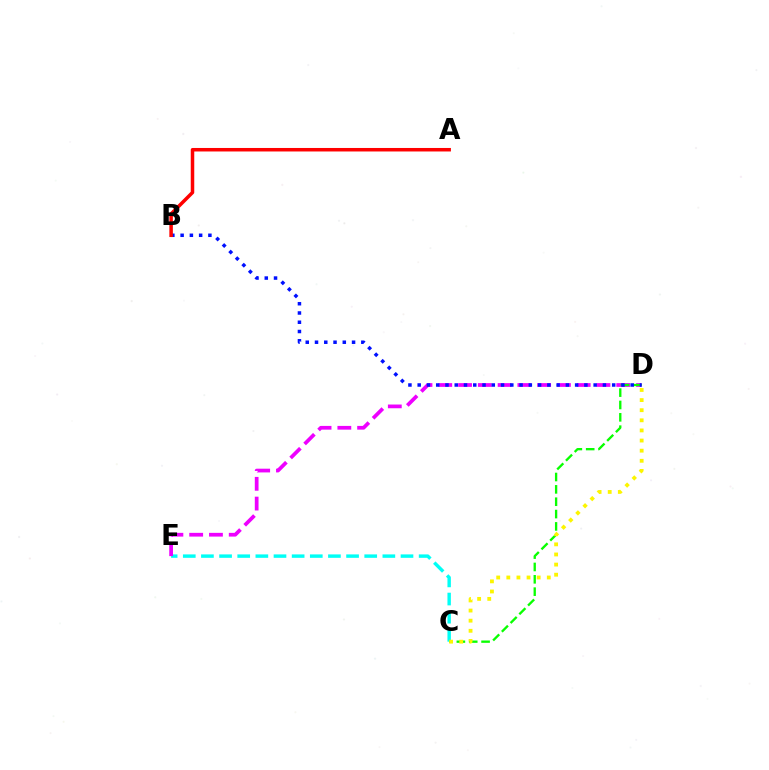{('C', 'E'): [{'color': '#00fff6', 'line_style': 'dashed', 'thickness': 2.46}], ('D', 'E'): [{'color': '#ee00ff', 'line_style': 'dashed', 'thickness': 2.69}], ('C', 'D'): [{'color': '#08ff00', 'line_style': 'dashed', 'thickness': 1.68}, {'color': '#fcf500', 'line_style': 'dotted', 'thickness': 2.75}], ('B', 'D'): [{'color': '#0010ff', 'line_style': 'dotted', 'thickness': 2.52}], ('A', 'B'): [{'color': '#ff0000', 'line_style': 'solid', 'thickness': 2.53}]}